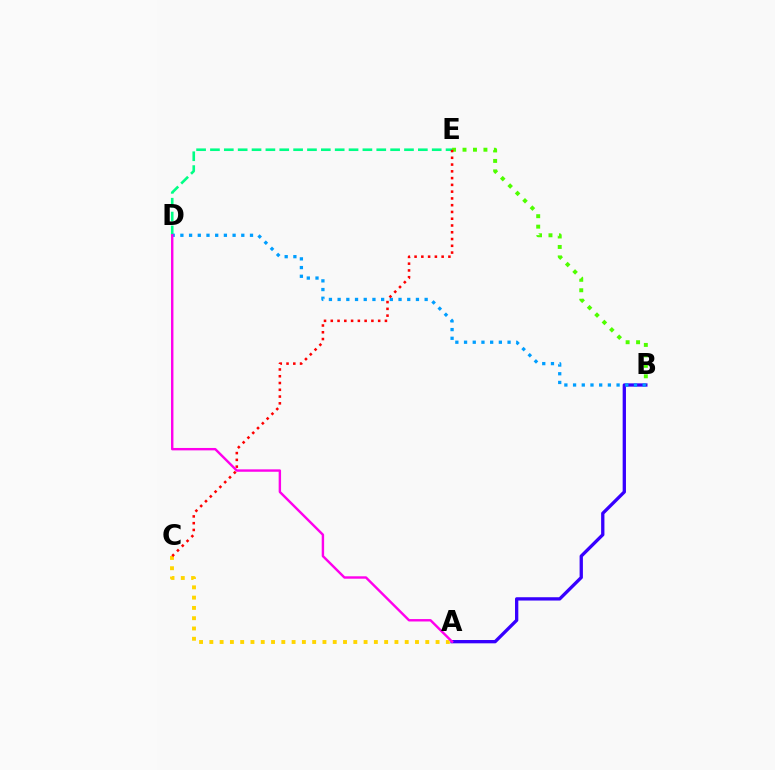{('A', 'C'): [{'color': '#ffd500', 'line_style': 'dotted', 'thickness': 2.79}], ('A', 'B'): [{'color': '#3700ff', 'line_style': 'solid', 'thickness': 2.38}], ('B', 'E'): [{'color': '#4fff00', 'line_style': 'dotted', 'thickness': 2.84}], ('D', 'E'): [{'color': '#00ff86', 'line_style': 'dashed', 'thickness': 1.88}], ('B', 'D'): [{'color': '#009eff', 'line_style': 'dotted', 'thickness': 2.36}], ('C', 'E'): [{'color': '#ff0000', 'line_style': 'dotted', 'thickness': 1.84}], ('A', 'D'): [{'color': '#ff00ed', 'line_style': 'solid', 'thickness': 1.74}]}